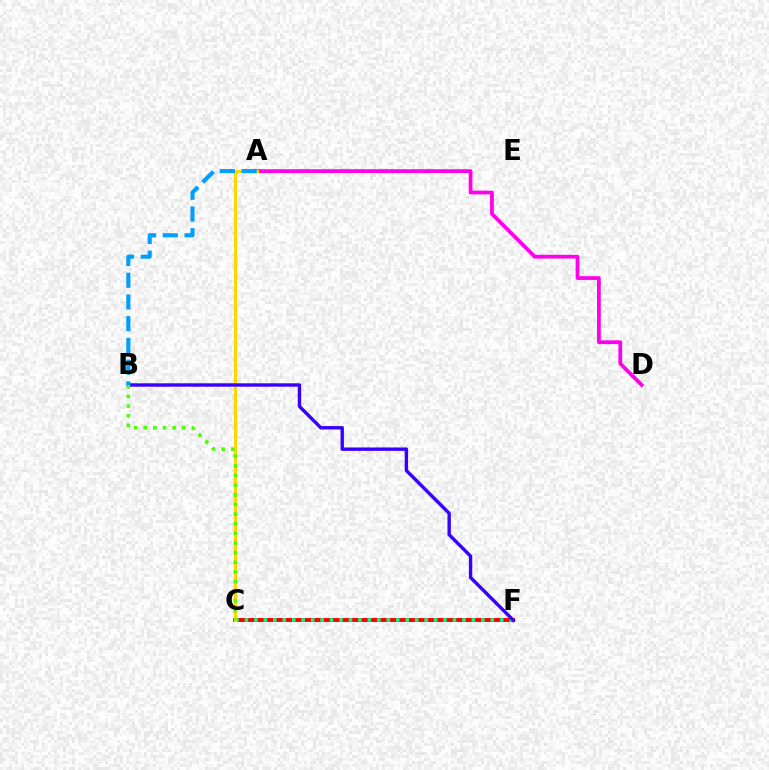{('C', 'F'): [{'color': '#ff0000', 'line_style': 'solid', 'thickness': 2.8}, {'color': '#00ff86', 'line_style': 'dotted', 'thickness': 2.57}], ('A', 'D'): [{'color': '#ff00ed', 'line_style': 'solid', 'thickness': 2.7}], ('A', 'C'): [{'color': '#ffd500', 'line_style': 'solid', 'thickness': 2.2}], ('B', 'F'): [{'color': '#3700ff', 'line_style': 'solid', 'thickness': 2.45}], ('B', 'C'): [{'color': '#4fff00', 'line_style': 'dotted', 'thickness': 2.62}], ('A', 'B'): [{'color': '#009eff', 'line_style': 'dashed', 'thickness': 2.95}]}